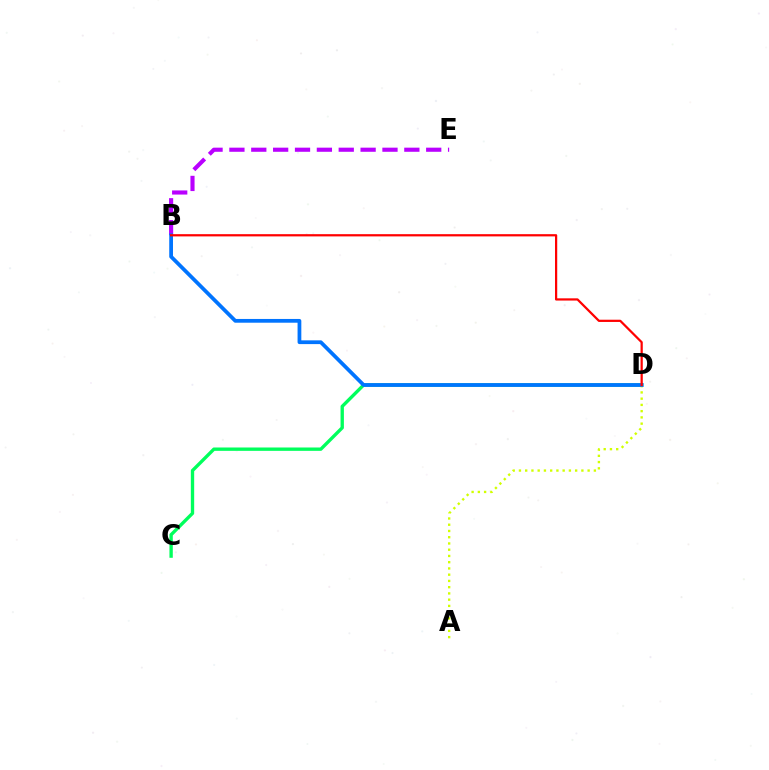{('C', 'D'): [{'color': '#00ff5c', 'line_style': 'solid', 'thickness': 2.41}], ('A', 'D'): [{'color': '#d1ff00', 'line_style': 'dotted', 'thickness': 1.7}], ('B', 'E'): [{'color': '#b900ff', 'line_style': 'dashed', 'thickness': 2.97}], ('B', 'D'): [{'color': '#0074ff', 'line_style': 'solid', 'thickness': 2.71}, {'color': '#ff0000', 'line_style': 'solid', 'thickness': 1.61}]}